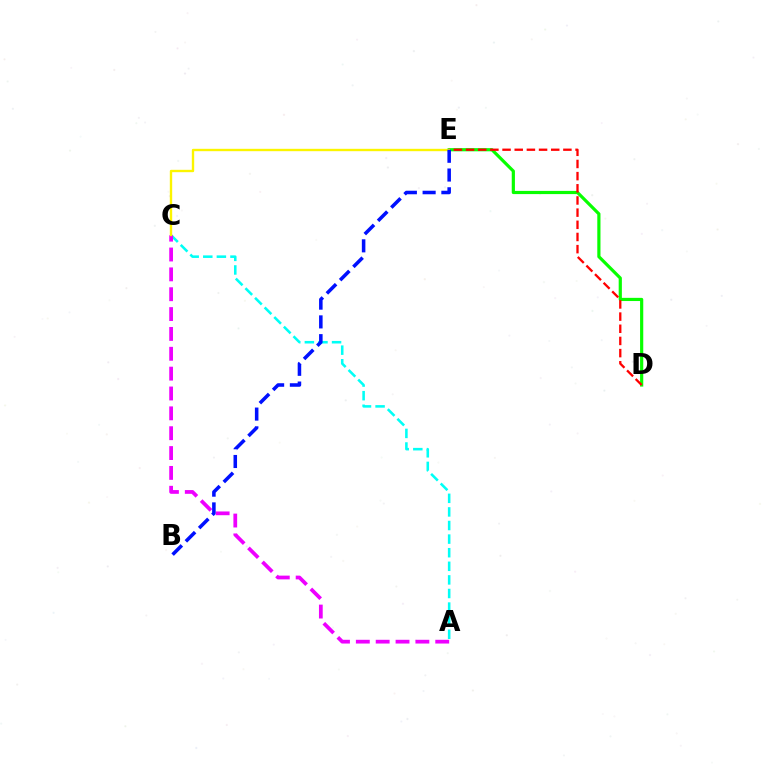{('A', 'C'): [{'color': '#00fff6', 'line_style': 'dashed', 'thickness': 1.85}, {'color': '#ee00ff', 'line_style': 'dashed', 'thickness': 2.7}], ('D', 'E'): [{'color': '#08ff00', 'line_style': 'solid', 'thickness': 2.29}, {'color': '#ff0000', 'line_style': 'dashed', 'thickness': 1.65}], ('C', 'E'): [{'color': '#fcf500', 'line_style': 'solid', 'thickness': 1.71}], ('B', 'E'): [{'color': '#0010ff', 'line_style': 'dashed', 'thickness': 2.55}]}